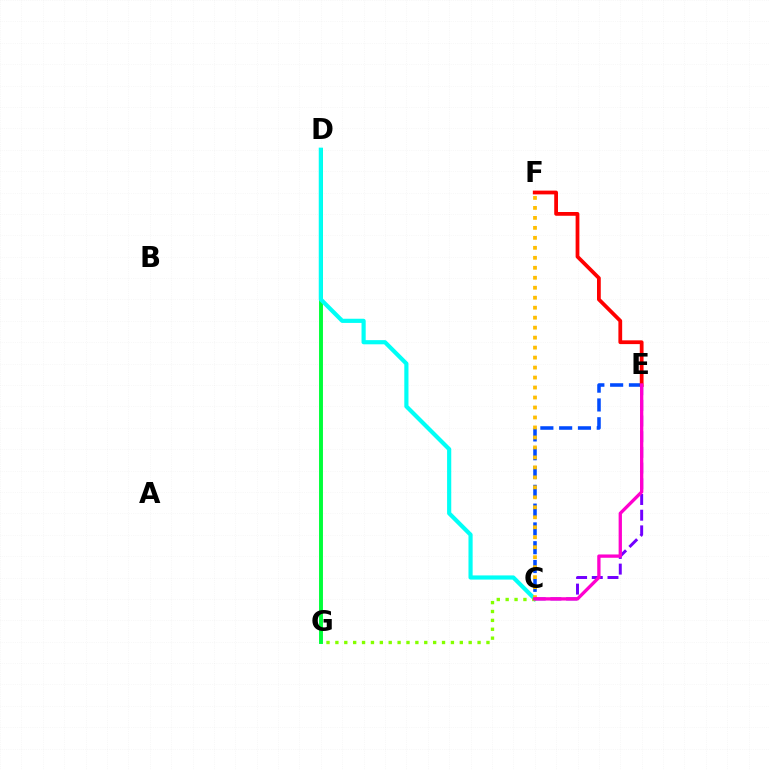{('D', 'G'): [{'color': '#00ff39', 'line_style': 'solid', 'thickness': 2.82}], ('C', 'E'): [{'color': '#004bff', 'line_style': 'dashed', 'thickness': 2.55}, {'color': '#7200ff', 'line_style': 'dashed', 'thickness': 2.13}, {'color': '#ff00cf', 'line_style': 'solid', 'thickness': 2.38}], ('C', 'D'): [{'color': '#00fff6', 'line_style': 'solid', 'thickness': 3.0}], ('C', 'F'): [{'color': '#ffbd00', 'line_style': 'dotted', 'thickness': 2.71}], ('E', 'F'): [{'color': '#ff0000', 'line_style': 'solid', 'thickness': 2.71}], ('C', 'G'): [{'color': '#84ff00', 'line_style': 'dotted', 'thickness': 2.41}]}